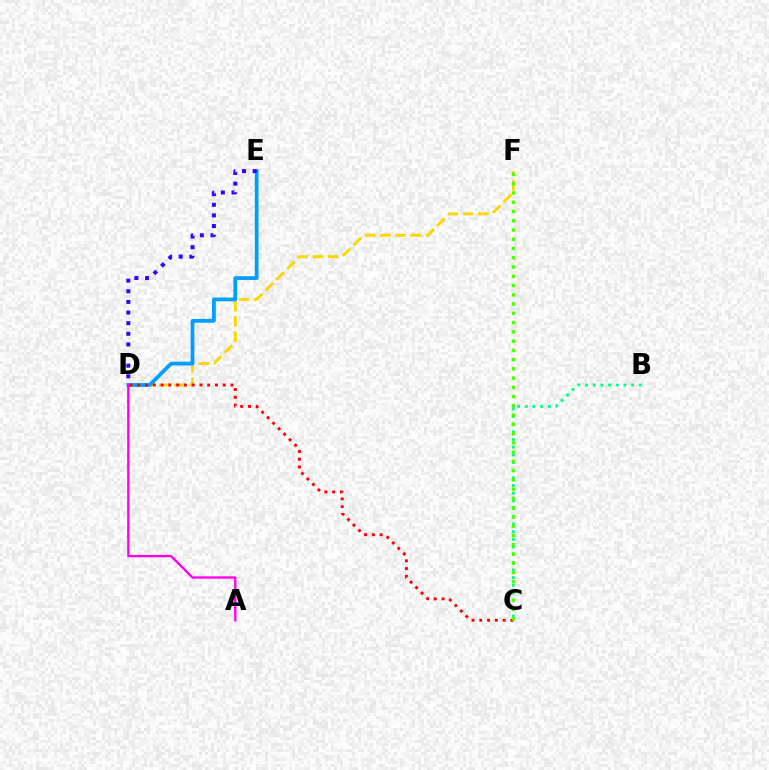{('D', 'F'): [{'color': '#ffd500', 'line_style': 'dashed', 'thickness': 2.08}], ('D', 'E'): [{'color': '#009eff', 'line_style': 'solid', 'thickness': 2.71}, {'color': '#3700ff', 'line_style': 'dotted', 'thickness': 2.89}], ('A', 'D'): [{'color': '#ff00ed', 'line_style': 'solid', 'thickness': 1.69}], ('C', 'D'): [{'color': '#ff0000', 'line_style': 'dotted', 'thickness': 2.11}], ('B', 'C'): [{'color': '#00ff86', 'line_style': 'dotted', 'thickness': 2.09}], ('C', 'F'): [{'color': '#4fff00', 'line_style': 'dotted', 'thickness': 2.51}]}